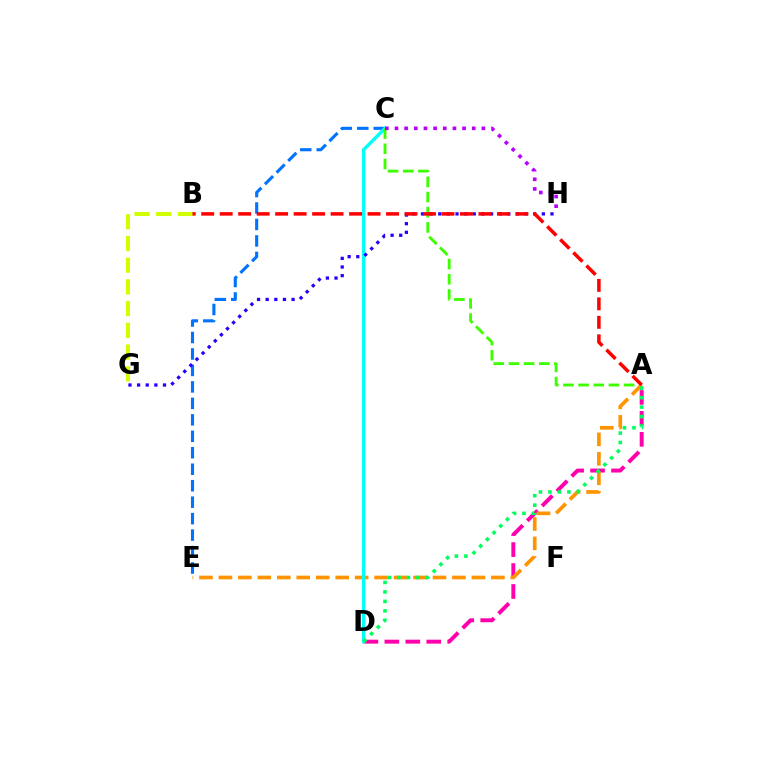{('C', 'E'): [{'color': '#0074ff', 'line_style': 'dashed', 'thickness': 2.24}], ('A', 'D'): [{'color': '#ff00ac', 'line_style': 'dashed', 'thickness': 2.85}, {'color': '#00ff5c', 'line_style': 'dotted', 'thickness': 2.57}], ('A', 'E'): [{'color': '#ff9400', 'line_style': 'dashed', 'thickness': 2.64}], ('C', 'D'): [{'color': '#00fff6', 'line_style': 'solid', 'thickness': 2.45}], ('A', 'C'): [{'color': '#3dff00', 'line_style': 'dashed', 'thickness': 2.06}], ('B', 'G'): [{'color': '#d1ff00', 'line_style': 'dashed', 'thickness': 2.95}], ('G', 'H'): [{'color': '#2500ff', 'line_style': 'dotted', 'thickness': 2.35}], ('A', 'B'): [{'color': '#ff0000', 'line_style': 'dashed', 'thickness': 2.51}], ('C', 'H'): [{'color': '#b900ff', 'line_style': 'dotted', 'thickness': 2.62}]}